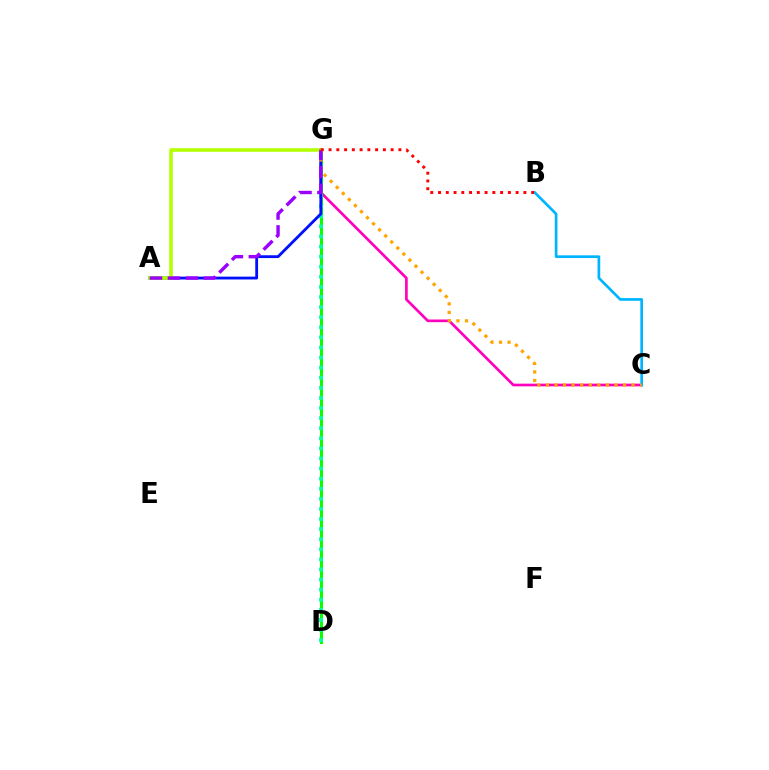{('C', 'G'): [{'color': '#ff00bd', 'line_style': 'solid', 'thickness': 1.93}, {'color': '#ffa500', 'line_style': 'dotted', 'thickness': 2.33}], ('D', 'G'): [{'color': '#08ff00', 'line_style': 'solid', 'thickness': 2.15}, {'color': '#00ff9d', 'line_style': 'dotted', 'thickness': 2.74}], ('B', 'C'): [{'color': '#00b5ff', 'line_style': 'solid', 'thickness': 1.95}], ('A', 'G'): [{'color': '#0010ff', 'line_style': 'solid', 'thickness': 2.03}, {'color': '#b3ff00', 'line_style': 'solid', 'thickness': 2.56}, {'color': '#9b00ff', 'line_style': 'dashed', 'thickness': 2.44}], ('B', 'G'): [{'color': '#ff0000', 'line_style': 'dotted', 'thickness': 2.11}]}